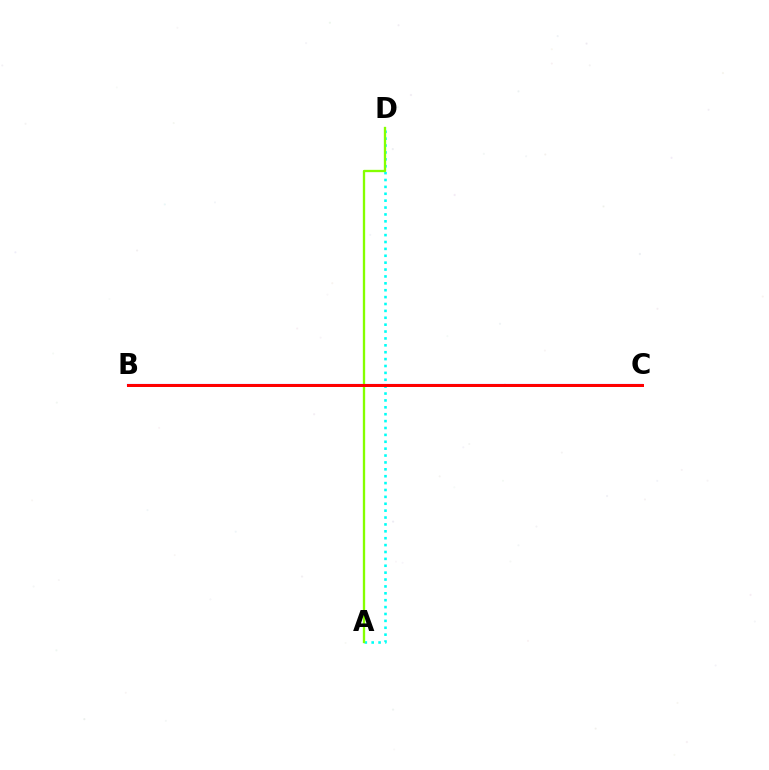{('B', 'C'): [{'color': '#7200ff', 'line_style': 'solid', 'thickness': 1.54}, {'color': '#ff0000', 'line_style': 'solid', 'thickness': 2.15}], ('A', 'D'): [{'color': '#00fff6', 'line_style': 'dotted', 'thickness': 1.87}, {'color': '#84ff00', 'line_style': 'solid', 'thickness': 1.67}]}